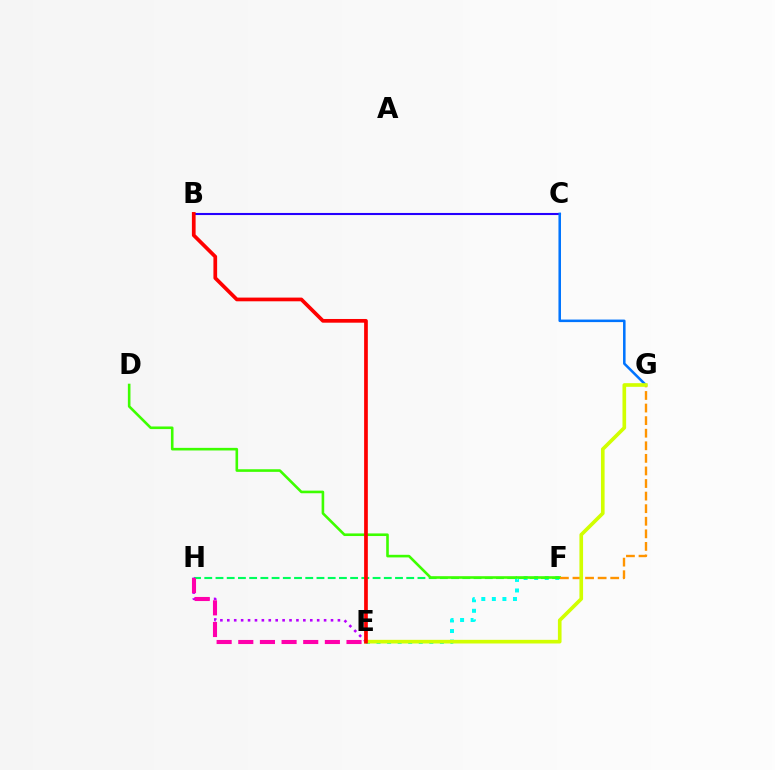{('E', 'F'): [{'color': '#00fff6', 'line_style': 'dotted', 'thickness': 2.87}], ('F', 'H'): [{'color': '#00ff5c', 'line_style': 'dashed', 'thickness': 1.52}], ('D', 'F'): [{'color': '#3dff00', 'line_style': 'solid', 'thickness': 1.88}], ('E', 'H'): [{'color': '#b900ff', 'line_style': 'dotted', 'thickness': 1.88}, {'color': '#ff00ac', 'line_style': 'dashed', 'thickness': 2.94}], ('F', 'G'): [{'color': '#ff9400', 'line_style': 'dashed', 'thickness': 1.71}], ('B', 'C'): [{'color': '#2500ff', 'line_style': 'solid', 'thickness': 1.51}], ('C', 'G'): [{'color': '#0074ff', 'line_style': 'solid', 'thickness': 1.83}], ('E', 'G'): [{'color': '#d1ff00', 'line_style': 'solid', 'thickness': 2.63}], ('B', 'E'): [{'color': '#ff0000', 'line_style': 'solid', 'thickness': 2.67}]}